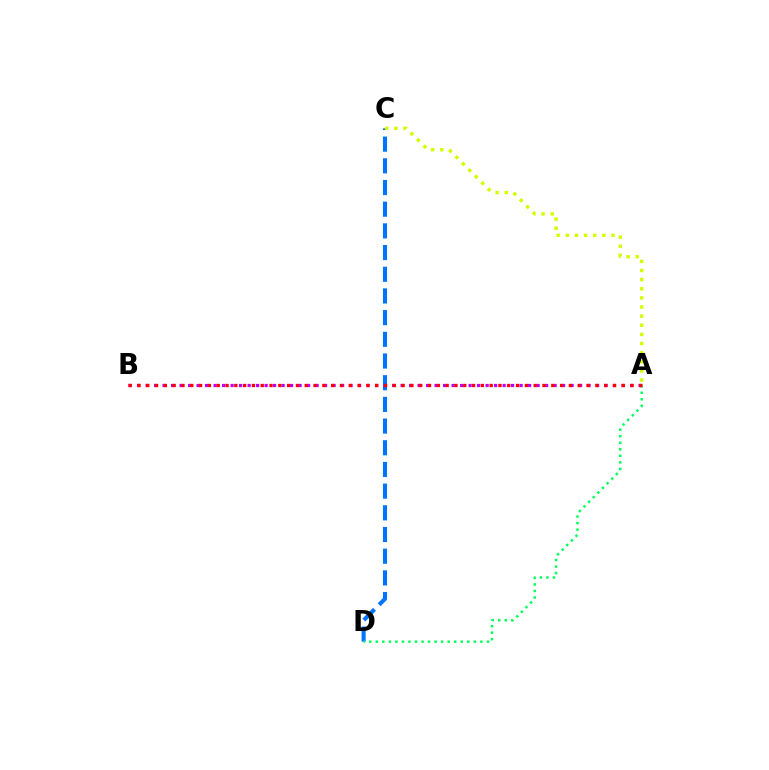{('C', 'D'): [{'color': '#0074ff', 'line_style': 'dashed', 'thickness': 2.95}], ('A', 'B'): [{'color': '#b900ff', 'line_style': 'dotted', 'thickness': 2.31}, {'color': '#ff0000', 'line_style': 'dotted', 'thickness': 2.39}], ('A', 'C'): [{'color': '#d1ff00', 'line_style': 'dotted', 'thickness': 2.48}], ('A', 'D'): [{'color': '#00ff5c', 'line_style': 'dotted', 'thickness': 1.78}]}